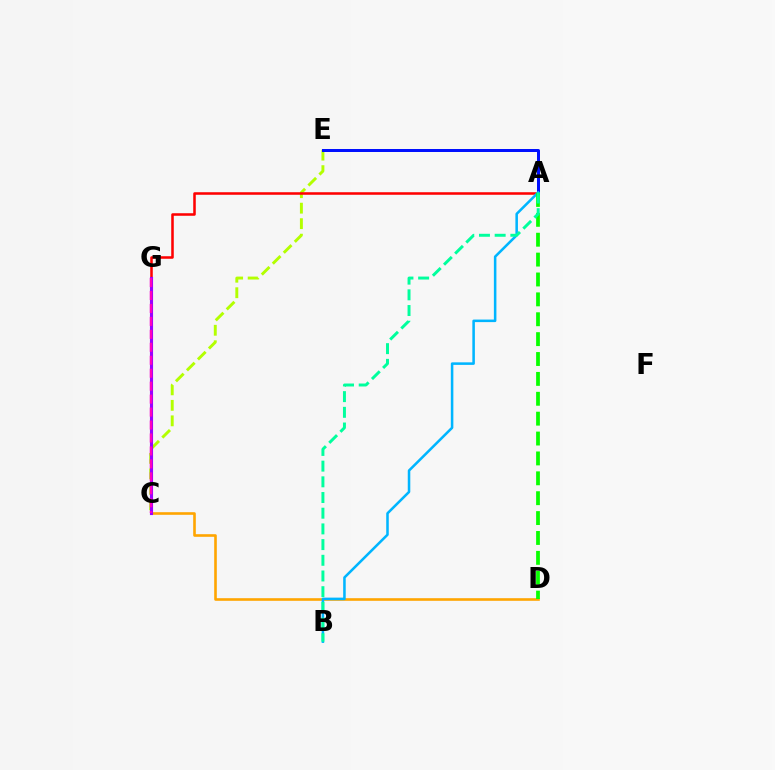{('C', 'E'): [{'color': '#b3ff00', 'line_style': 'dashed', 'thickness': 2.11}], ('A', 'G'): [{'color': '#ff0000', 'line_style': 'solid', 'thickness': 1.83}], ('A', 'E'): [{'color': '#0010ff', 'line_style': 'solid', 'thickness': 2.15}], ('C', 'D'): [{'color': '#ffa500', 'line_style': 'solid', 'thickness': 1.88}], ('C', 'G'): [{'color': '#9b00ff', 'line_style': 'solid', 'thickness': 2.25}, {'color': '#ff00bd', 'line_style': 'dashed', 'thickness': 1.76}], ('A', 'B'): [{'color': '#00b5ff', 'line_style': 'solid', 'thickness': 1.83}, {'color': '#00ff9d', 'line_style': 'dashed', 'thickness': 2.13}], ('A', 'D'): [{'color': '#08ff00', 'line_style': 'dashed', 'thickness': 2.7}]}